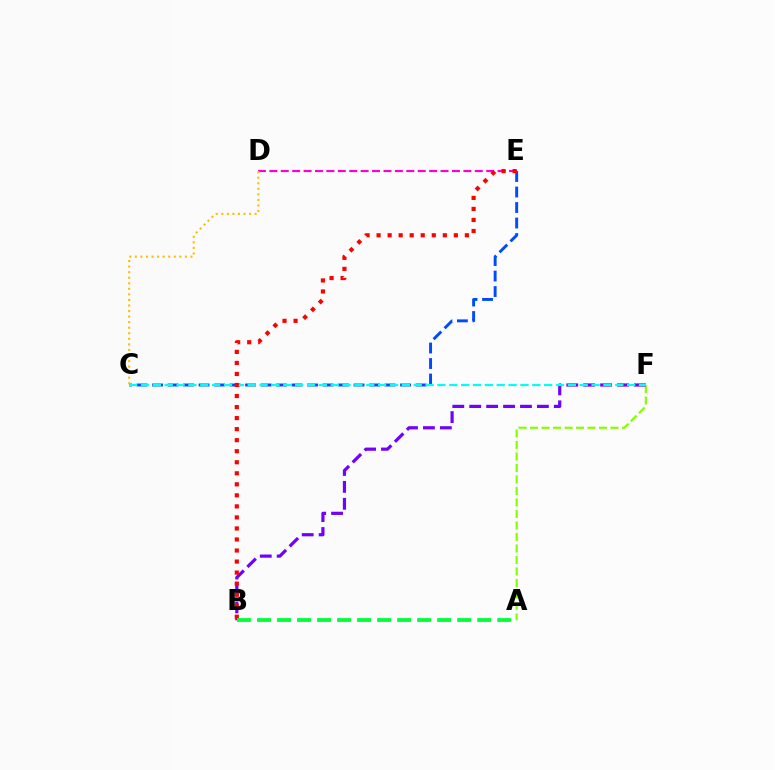{('A', 'F'): [{'color': '#84ff00', 'line_style': 'dashed', 'thickness': 1.56}], ('D', 'E'): [{'color': '#ff00cf', 'line_style': 'dashed', 'thickness': 1.55}], ('C', 'E'): [{'color': '#004bff', 'line_style': 'dashed', 'thickness': 2.11}], ('B', 'F'): [{'color': '#7200ff', 'line_style': 'dashed', 'thickness': 2.3}], ('C', 'F'): [{'color': '#00fff6', 'line_style': 'dashed', 'thickness': 1.61}], ('B', 'E'): [{'color': '#ff0000', 'line_style': 'dotted', 'thickness': 3.0}], ('A', 'B'): [{'color': '#00ff39', 'line_style': 'dashed', 'thickness': 2.72}], ('C', 'D'): [{'color': '#ffbd00', 'line_style': 'dotted', 'thickness': 1.51}]}